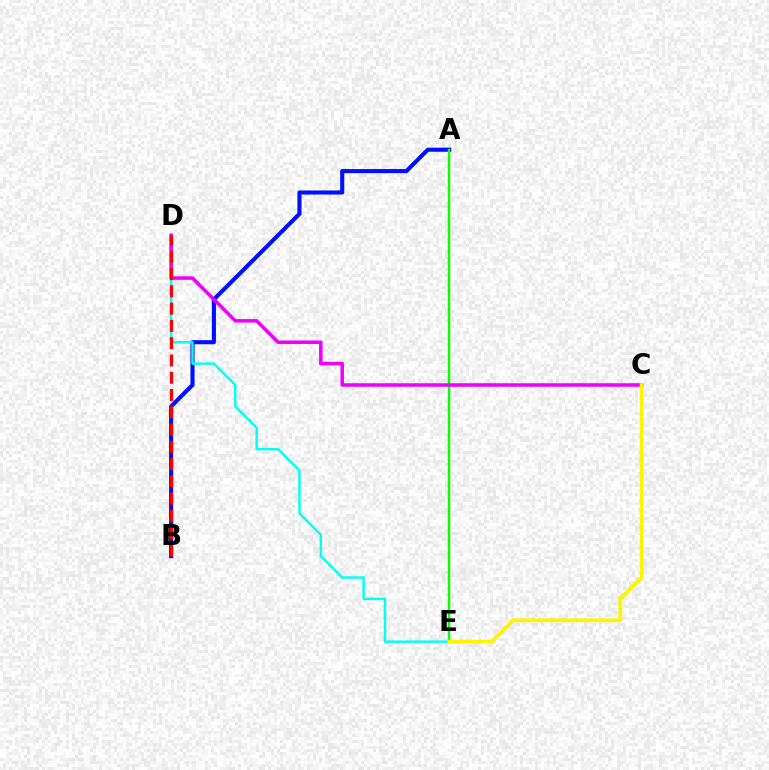{('A', 'B'): [{'color': '#0010ff', 'line_style': 'solid', 'thickness': 2.95}], ('D', 'E'): [{'color': '#00fff6', 'line_style': 'solid', 'thickness': 1.74}], ('A', 'E'): [{'color': '#08ff00', 'line_style': 'solid', 'thickness': 1.74}], ('C', 'D'): [{'color': '#ee00ff', 'line_style': 'solid', 'thickness': 2.53}], ('C', 'E'): [{'color': '#fcf500', 'line_style': 'solid', 'thickness': 2.7}], ('B', 'D'): [{'color': '#ff0000', 'line_style': 'dashed', 'thickness': 2.35}]}